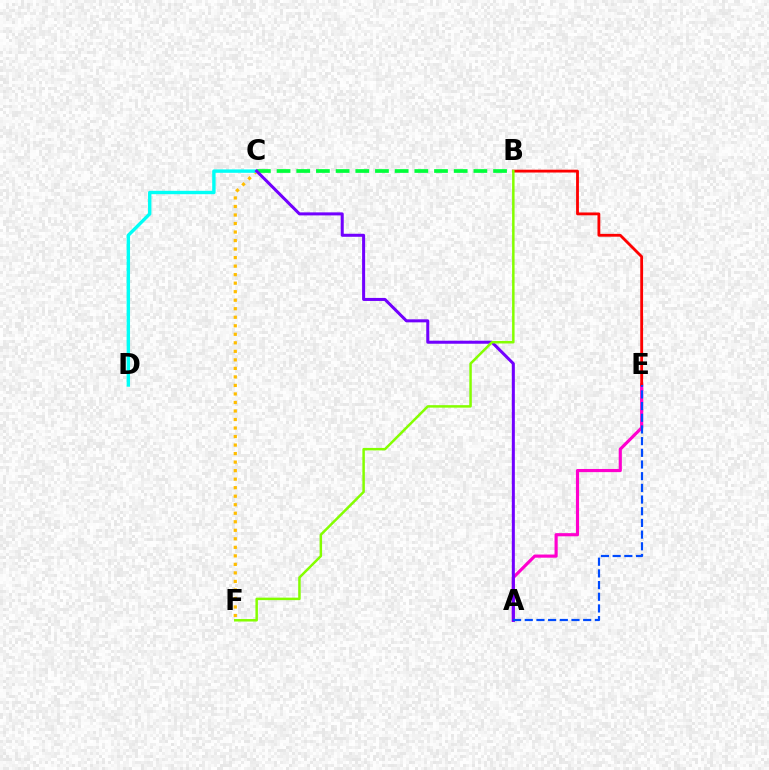{('A', 'E'): [{'color': '#ff00cf', 'line_style': 'solid', 'thickness': 2.27}, {'color': '#004bff', 'line_style': 'dashed', 'thickness': 1.59}], ('B', 'E'): [{'color': '#ff0000', 'line_style': 'solid', 'thickness': 2.03}], ('C', 'F'): [{'color': '#ffbd00', 'line_style': 'dotted', 'thickness': 2.32}], ('C', 'D'): [{'color': '#00fff6', 'line_style': 'solid', 'thickness': 2.44}], ('B', 'C'): [{'color': '#00ff39', 'line_style': 'dashed', 'thickness': 2.67}], ('A', 'C'): [{'color': '#7200ff', 'line_style': 'solid', 'thickness': 2.18}], ('B', 'F'): [{'color': '#84ff00', 'line_style': 'solid', 'thickness': 1.79}]}